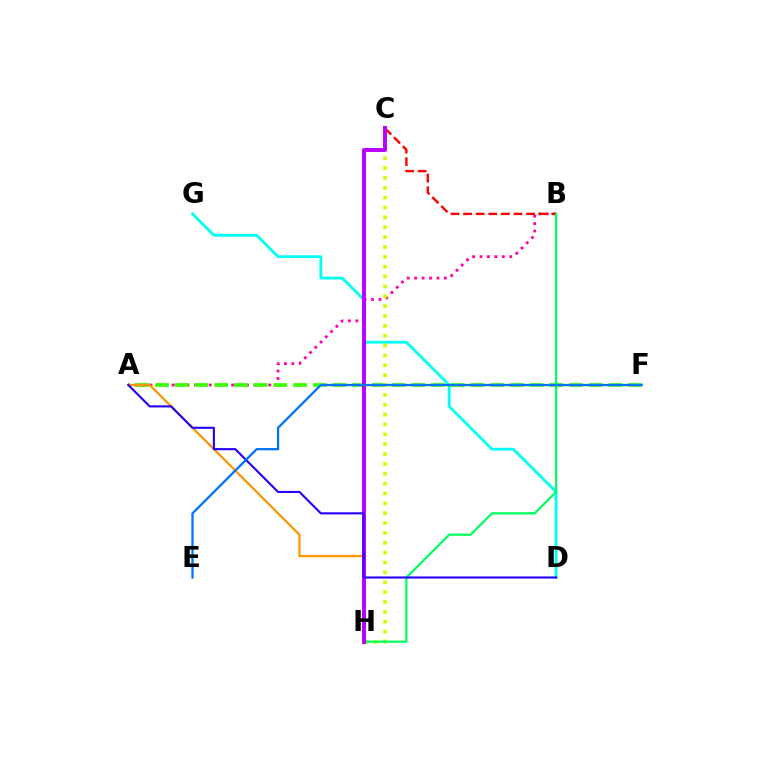{('A', 'B'): [{'color': '#ff00ac', 'line_style': 'dotted', 'thickness': 2.02}], ('B', 'C'): [{'color': '#ff0000', 'line_style': 'dashed', 'thickness': 1.71}], ('D', 'G'): [{'color': '#00fff6', 'line_style': 'solid', 'thickness': 2.01}], ('A', 'F'): [{'color': '#3dff00', 'line_style': 'dashed', 'thickness': 2.68}], ('A', 'H'): [{'color': '#ff9400', 'line_style': 'solid', 'thickness': 1.62}], ('C', 'H'): [{'color': '#d1ff00', 'line_style': 'dotted', 'thickness': 2.68}, {'color': '#b900ff', 'line_style': 'solid', 'thickness': 2.82}], ('B', 'H'): [{'color': '#00ff5c', 'line_style': 'solid', 'thickness': 1.59}], ('A', 'D'): [{'color': '#2500ff', 'line_style': 'solid', 'thickness': 1.53}], ('E', 'F'): [{'color': '#0074ff', 'line_style': 'solid', 'thickness': 1.63}]}